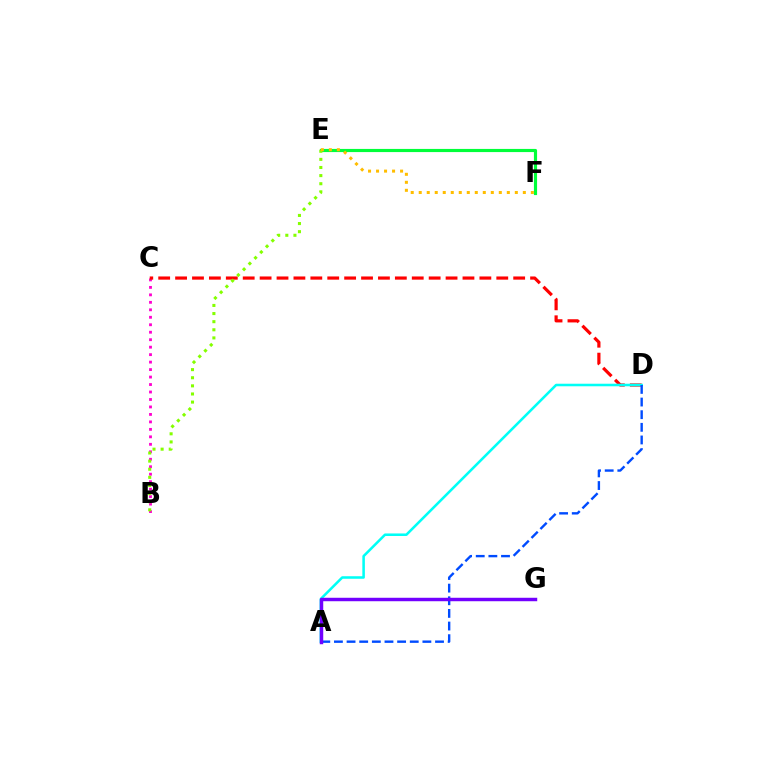{('B', 'C'): [{'color': '#ff00cf', 'line_style': 'dotted', 'thickness': 2.03}], ('E', 'F'): [{'color': '#00ff39', 'line_style': 'solid', 'thickness': 2.27}, {'color': '#ffbd00', 'line_style': 'dotted', 'thickness': 2.18}], ('C', 'D'): [{'color': '#ff0000', 'line_style': 'dashed', 'thickness': 2.3}], ('A', 'D'): [{'color': '#00fff6', 'line_style': 'solid', 'thickness': 1.83}, {'color': '#004bff', 'line_style': 'dashed', 'thickness': 1.72}], ('B', 'E'): [{'color': '#84ff00', 'line_style': 'dotted', 'thickness': 2.21}], ('A', 'G'): [{'color': '#7200ff', 'line_style': 'solid', 'thickness': 2.49}]}